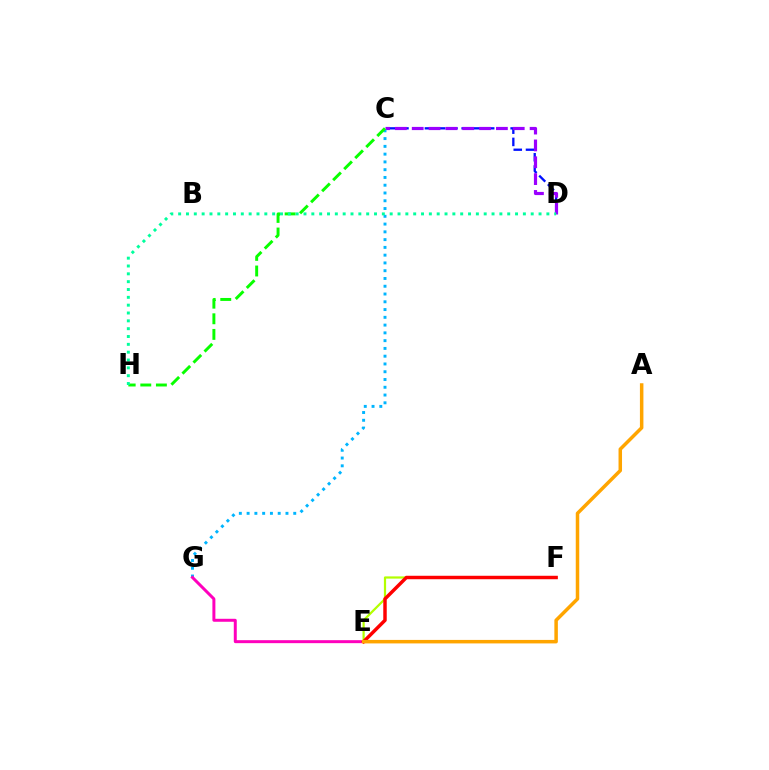{('C', 'D'): [{'color': '#0010ff', 'line_style': 'dashed', 'thickness': 1.66}, {'color': '#9b00ff', 'line_style': 'dashed', 'thickness': 2.29}], ('C', 'G'): [{'color': '#00b5ff', 'line_style': 'dotted', 'thickness': 2.11}], ('E', 'F'): [{'color': '#b3ff00', 'line_style': 'solid', 'thickness': 1.59}, {'color': '#ff0000', 'line_style': 'solid', 'thickness': 2.49}], ('C', 'H'): [{'color': '#08ff00', 'line_style': 'dashed', 'thickness': 2.12}], ('E', 'G'): [{'color': '#ff00bd', 'line_style': 'solid', 'thickness': 2.14}], ('D', 'H'): [{'color': '#00ff9d', 'line_style': 'dotted', 'thickness': 2.13}], ('A', 'E'): [{'color': '#ffa500', 'line_style': 'solid', 'thickness': 2.52}]}